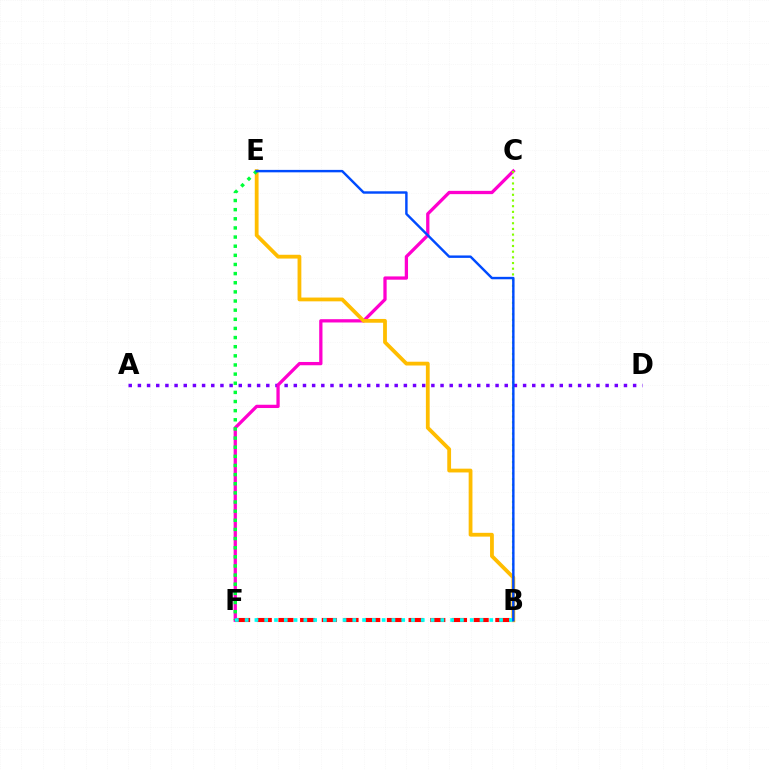{('A', 'D'): [{'color': '#7200ff', 'line_style': 'dotted', 'thickness': 2.49}], ('C', 'F'): [{'color': '#ff00cf', 'line_style': 'solid', 'thickness': 2.36}], ('B', 'C'): [{'color': '#84ff00', 'line_style': 'dotted', 'thickness': 1.54}], ('B', 'F'): [{'color': '#ff0000', 'line_style': 'dashed', 'thickness': 2.95}, {'color': '#00fff6', 'line_style': 'dotted', 'thickness': 2.66}], ('B', 'E'): [{'color': '#ffbd00', 'line_style': 'solid', 'thickness': 2.73}, {'color': '#004bff', 'line_style': 'solid', 'thickness': 1.75}], ('E', 'F'): [{'color': '#00ff39', 'line_style': 'dotted', 'thickness': 2.48}]}